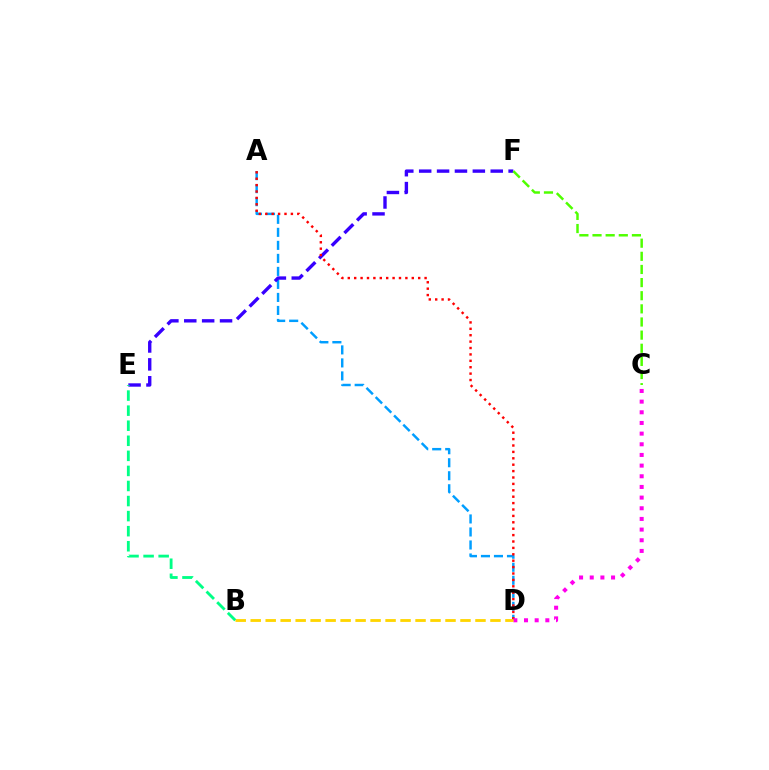{('A', 'D'): [{'color': '#009eff', 'line_style': 'dashed', 'thickness': 1.77}, {'color': '#ff0000', 'line_style': 'dotted', 'thickness': 1.74}], ('E', 'F'): [{'color': '#3700ff', 'line_style': 'dashed', 'thickness': 2.43}], ('C', 'F'): [{'color': '#4fff00', 'line_style': 'dashed', 'thickness': 1.78}], ('C', 'D'): [{'color': '#ff00ed', 'line_style': 'dotted', 'thickness': 2.9}], ('B', 'D'): [{'color': '#ffd500', 'line_style': 'dashed', 'thickness': 2.04}], ('B', 'E'): [{'color': '#00ff86', 'line_style': 'dashed', 'thickness': 2.05}]}